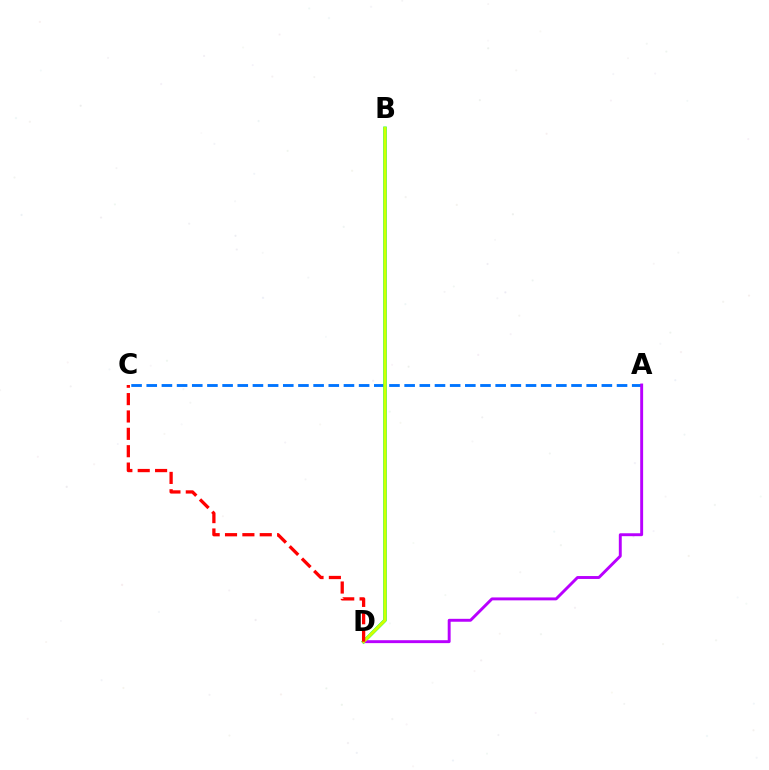{('A', 'C'): [{'color': '#0074ff', 'line_style': 'dashed', 'thickness': 2.06}], ('B', 'D'): [{'color': '#00ff5c', 'line_style': 'solid', 'thickness': 2.55}, {'color': '#d1ff00', 'line_style': 'solid', 'thickness': 2.15}], ('A', 'D'): [{'color': '#b900ff', 'line_style': 'solid', 'thickness': 2.1}], ('C', 'D'): [{'color': '#ff0000', 'line_style': 'dashed', 'thickness': 2.36}]}